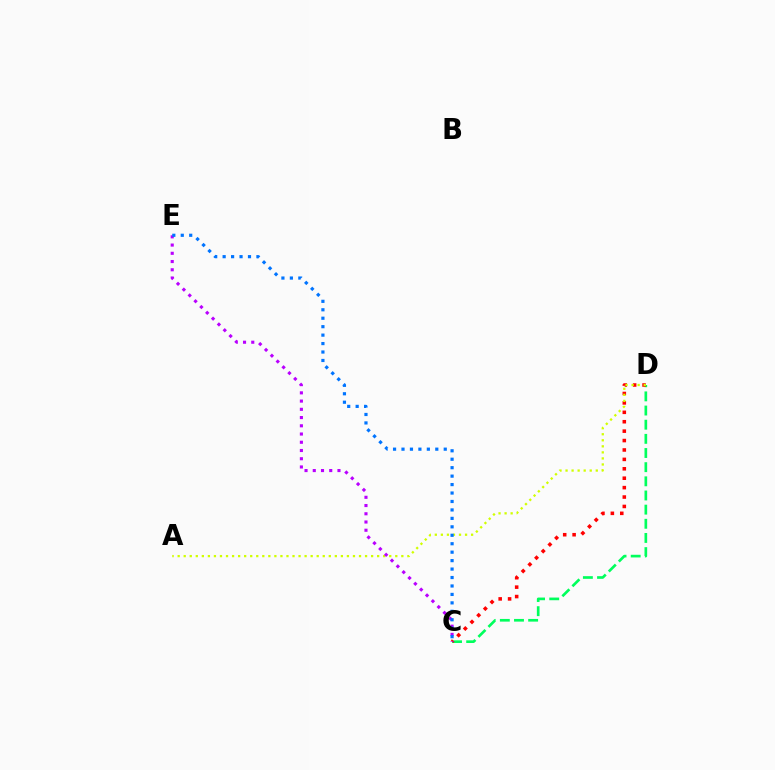{('C', 'D'): [{'color': '#00ff5c', 'line_style': 'dashed', 'thickness': 1.92}, {'color': '#ff0000', 'line_style': 'dotted', 'thickness': 2.56}], ('A', 'D'): [{'color': '#d1ff00', 'line_style': 'dotted', 'thickness': 1.64}], ('C', 'E'): [{'color': '#b900ff', 'line_style': 'dotted', 'thickness': 2.24}, {'color': '#0074ff', 'line_style': 'dotted', 'thickness': 2.3}]}